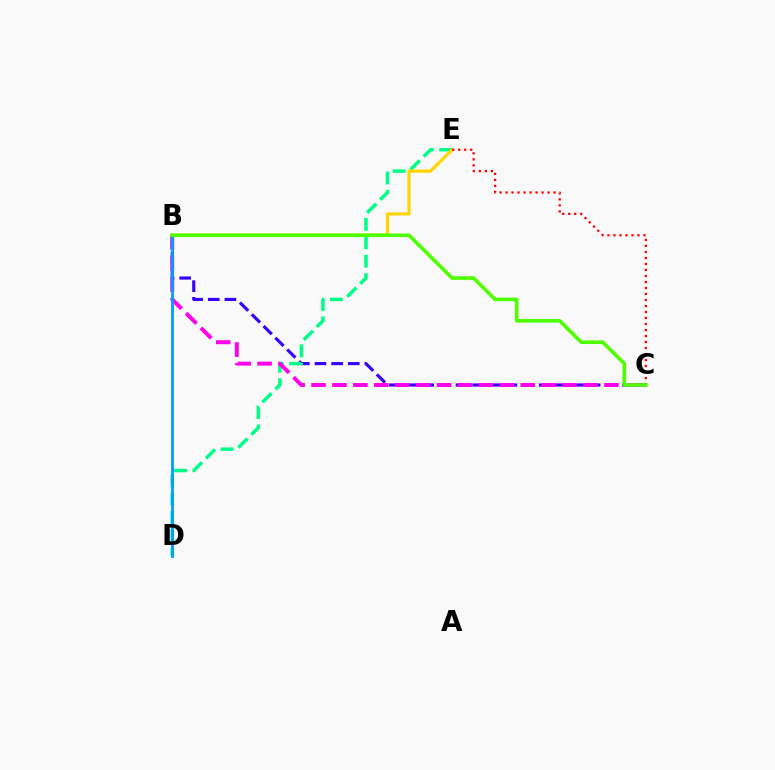{('B', 'C'): [{'color': '#3700ff', 'line_style': 'dashed', 'thickness': 2.26}, {'color': '#ff00ed', 'line_style': 'dashed', 'thickness': 2.84}, {'color': '#4fff00', 'line_style': 'solid', 'thickness': 2.61}], ('D', 'E'): [{'color': '#00ff86', 'line_style': 'dashed', 'thickness': 2.51}], ('B', 'E'): [{'color': '#ffd500', 'line_style': 'solid', 'thickness': 2.28}], ('B', 'D'): [{'color': '#009eff', 'line_style': 'solid', 'thickness': 2.01}], ('C', 'E'): [{'color': '#ff0000', 'line_style': 'dotted', 'thickness': 1.63}]}